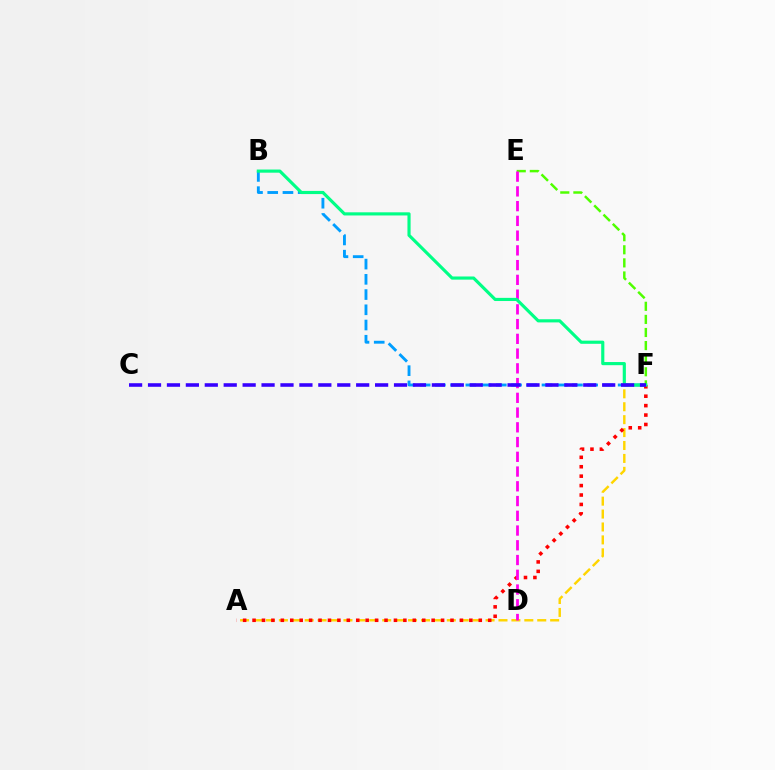{('A', 'F'): [{'color': '#ffd500', 'line_style': 'dashed', 'thickness': 1.76}, {'color': '#ff0000', 'line_style': 'dotted', 'thickness': 2.56}], ('E', 'F'): [{'color': '#4fff00', 'line_style': 'dashed', 'thickness': 1.78}], ('B', 'F'): [{'color': '#009eff', 'line_style': 'dashed', 'thickness': 2.07}, {'color': '#00ff86', 'line_style': 'solid', 'thickness': 2.27}], ('D', 'E'): [{'color': '#ff00ed', 'line_style': 'dashed', 'thickness': 2.0}], ('C', 'F'): [{'color': '#3700ff', 'line_style': 'dashed', 'thickness': 2.57}]}